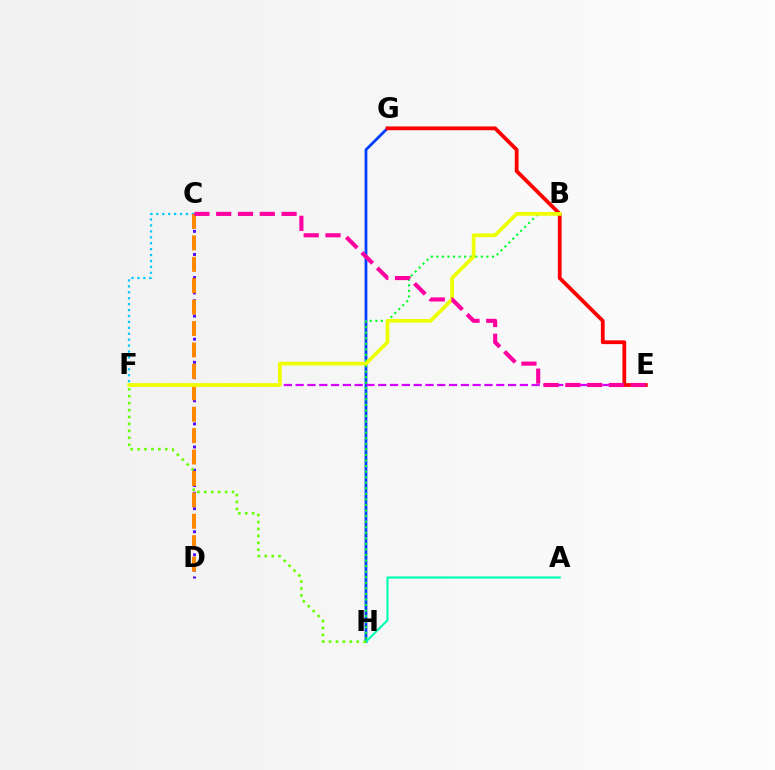{('G', 'H'): [{'color': '#003fff', 'line_style': 'solid', 'thickness': 1.99}], ('C', 'F'): [{'color': '#00c7ff', 'line_style': 'dotted', 'thickness': 1.61}], ('B', 'H'): [{'color': '#00ff27', 'line_style': 'dotted', 'thickness': 1.51}], ('A', 'H'): [{'color': '#00ffaf', 'line_style': 'solid', 'thickness': 1.55}], ('C', 'D'): [{'color': '#4f00ff', 'line_style': 'dotted', 'thickness': 2.09}, {'color': '#ff8800', 'line_style': 'dashed', 'thickness': 2.91}], ('F', 'H'): [{'color': '#66ff00', 'line_style': 'dotted', 'thickness': 1.88}], ('E', 'F'): [{'color': '#d600ff', 'line_style': 'dashed', 'thickness': 1.6}], ('E', 'G'): [{'color': '#ff0000', 'line_style': 'solid', 'thickness': 2.72}], ('B', 'F'): [{'color': '#eeff00', 'line_style': 'solid', 'thickness': 2.66}], ('C', 'E'): [{'color': '#ff00a0', 'line_style': 'dashed', 'thickness': 2.96}]}